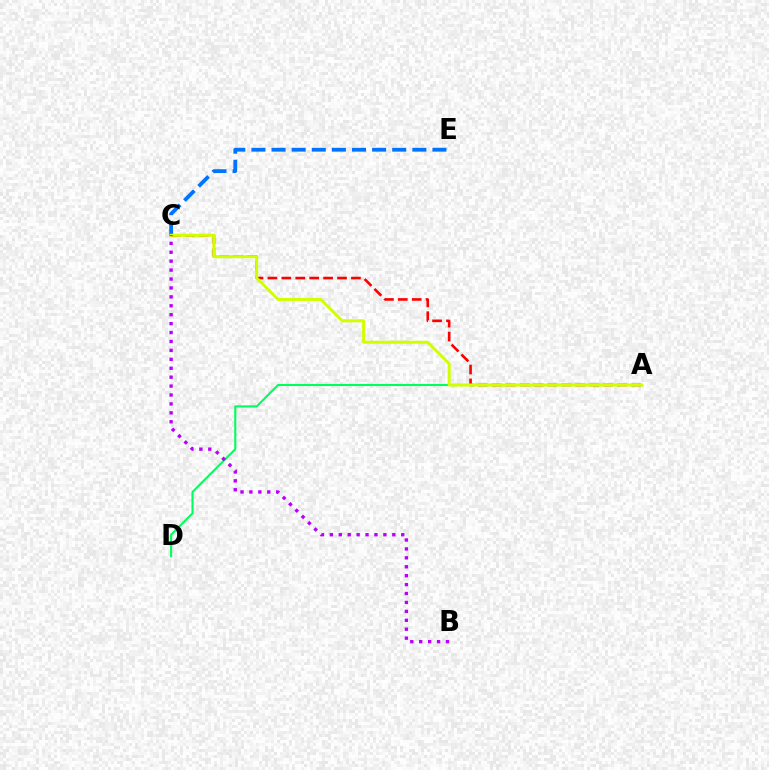{('A', 'C'): [{'color': '#ff0000', 'line_style': 'dashed', 'thickness': 1.89}, {'color': '#d1ff00', 'line_style': 'solid', 'thickness': 2.16}], ('C', 'E'): [{'color': '#0074ff', 'line_style': 'dashed', 'thickness': 2.73}], ('A', 'D'): [{'color': '#00ff5c', 'line_style': 'solid', 'thickness': 1.5}], ('B', 'C'): [{'color': '#b900ff', 'line_style': 'dotted', 'thickness': 2.42}]}